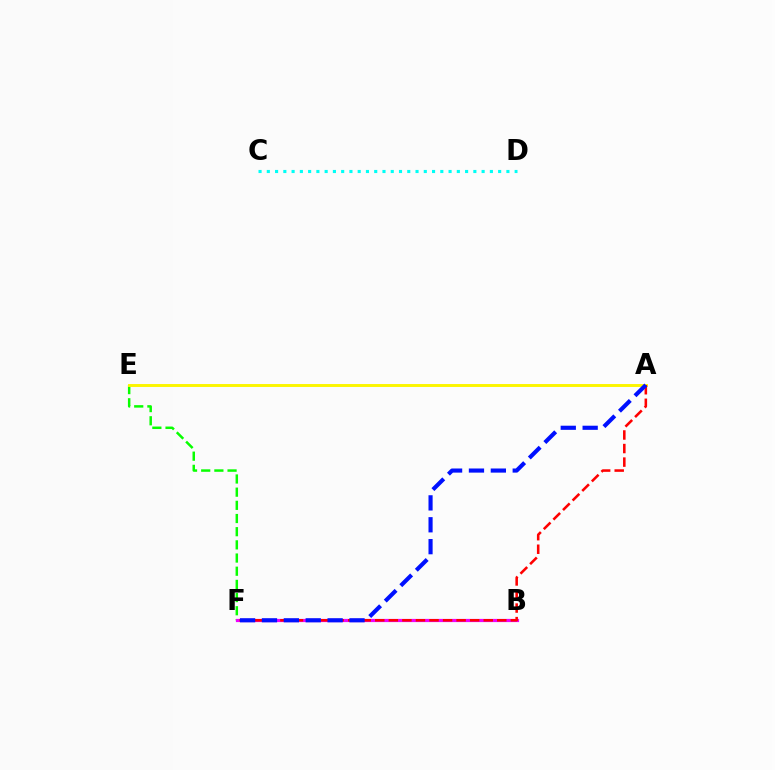{('E', 'F'): [{'color': '#08ff00', 'line_style': 'dashed', 'thickness': 1.79}], ('B', 'F'): [{'color': '#ee00ff', 'line_style': 'solid', 'thickness': 2.3}], ('A', 'E'): [{'color': '#fcf500', 'line_style': 'solid', 'thickness': 2.11}], ('A', 'F'): [{'color': '#ff0000', 'line_style': 'dashed', 'thickness': 1.84}, {'color': '#0010ff', 'line_style': 'dashed', 'thickness': 2.97}], ('C', 'D'): [{'color': '#00fff6', 'line_style': 'dotted', 'thickness': 2.24}]}